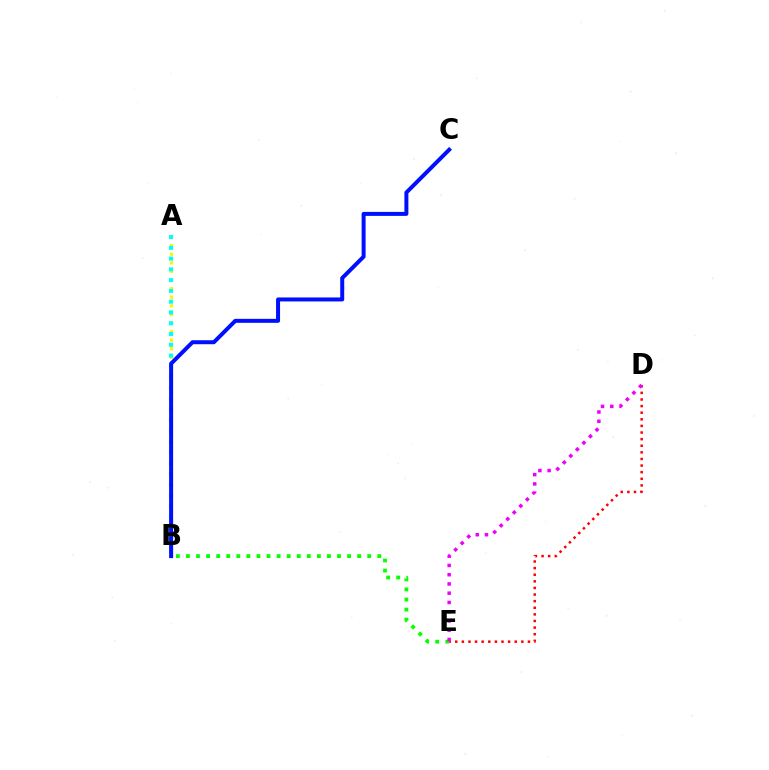{('D', 'E'): [{'color': '#ff0000', 'line_style': 'dotted', 'thickness': 1.8}, {'color': '#ee00ff', 'line_style': 'dotted', 'thickness': 2.51}], ('A', 'B'): [{'color': '#fcf500', 'line_style': 'dotted', 'thickness': 2.33}, {'color': '#00fff6', 'line_style': 'dotted', 'thickness': 2.93}], ('B', 'E'): [{'color': '#08ff00', 'line_style': 'dotted', 'thickness': 2.74}], ('B', 'C'): [{'color': '#0010ff', 'line_style': 'solid', 'thickness': 2.87}]}